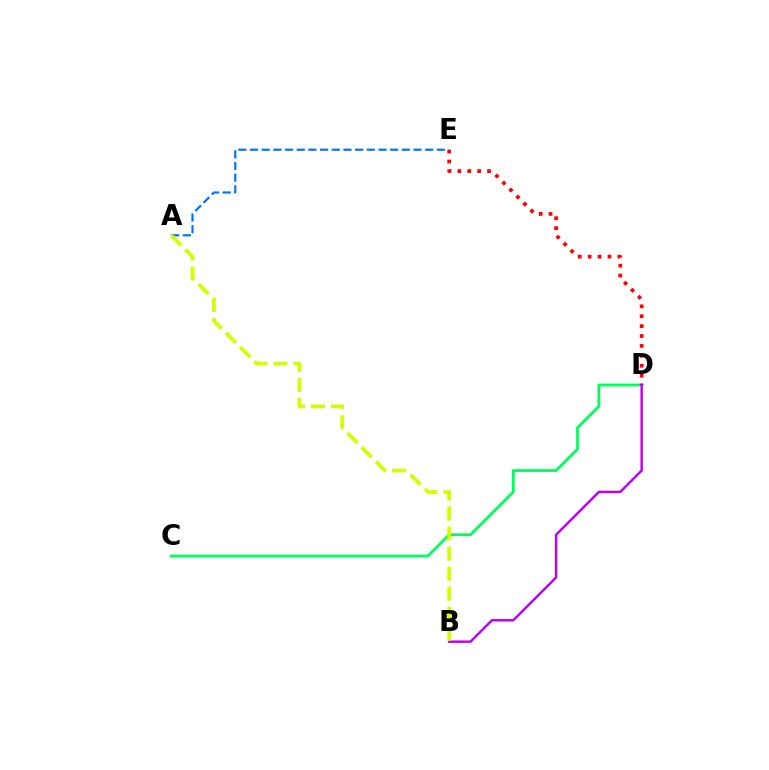{('C', 'D'): [{'color': '#00ff5c', 'line_style': 'solid', 'thickness': 2.02}], ('D', 'E'): [{'color': '#ff0000', 'line_style': 'dotted', 'thickness': 2.69}], ('A', 'E'): [{'color': '#0074ff', 'line_style': 'dashed', 'thickness': 1.59}], ('B', 'D'): [{'color': '#b900ff', 'line_style': 'solid', 'thickness': 1.75}], ('A', 'B'): [{'color': '#d1ff00', 'line_style': 'dashed', 'thickness': 2.73}]}